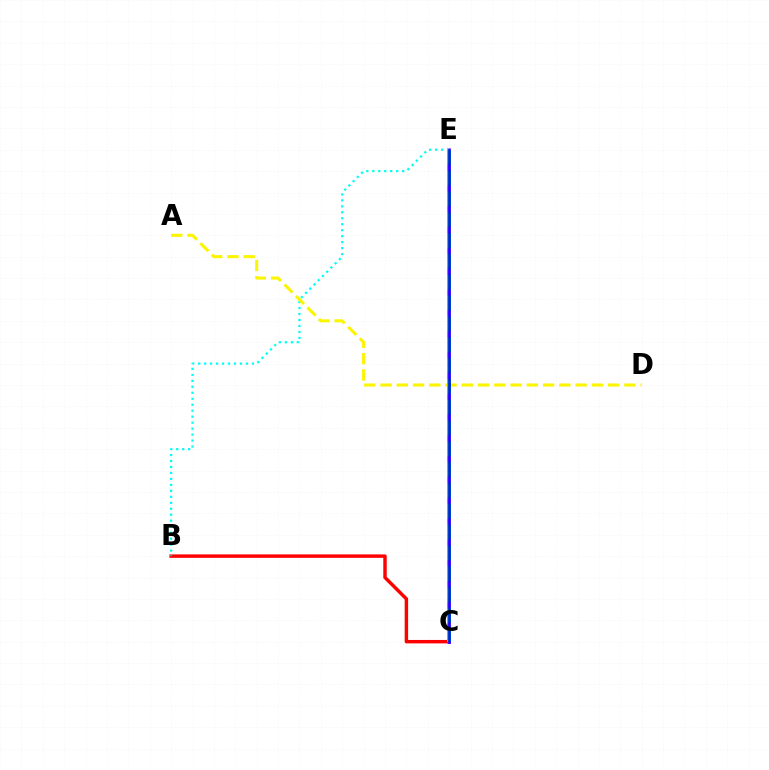{('B', 'C'): [{'color': '#ff0000', 'line_style': 'solid', 'thickness': 2.47}], ('C', 'E'): [{'color': '#ee00ff', 'line_style': 'solid', 'thickness': 2.53}, {'color': '#08ff00', 'line_style': 'dashed', 'thickness': 2.83}, {'color': '#0010ff', 'line_style': 'solid', 'thickness': 1.87}], ('B', 'E'): [{'color': '#00fff6', 'line_style': 'dotted', 'thickness': 1.62}], ('A', 'D'): [{'color': '#fcf500', 'line_style': 'dashed', 'thickness': 2.21}]}